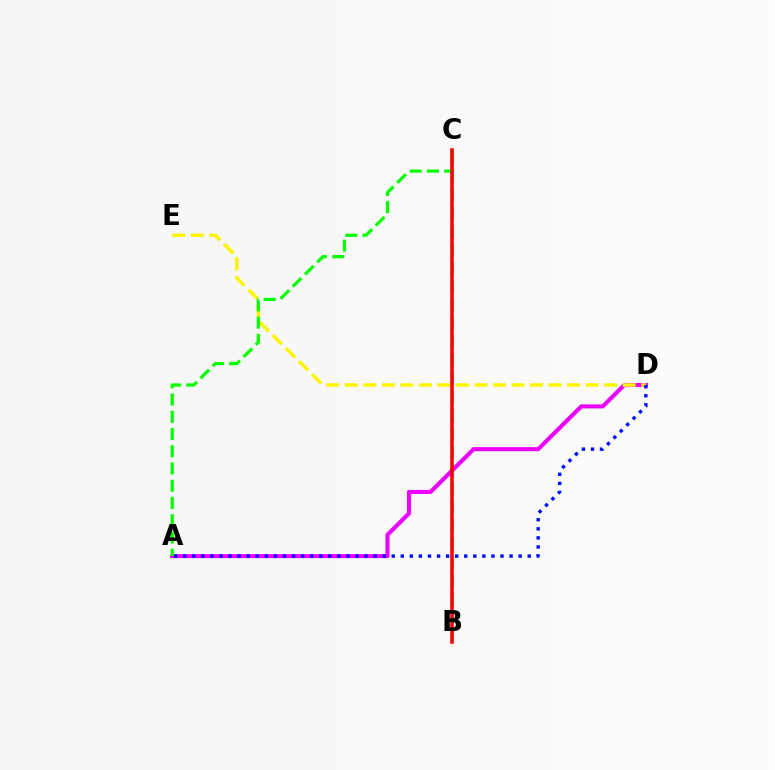{('B', 'C'): [{'color': '#00fff6', 'line_style': 'dashed', 'thickness': 2.5}, {'color': '#ff0000', 'line_style': 'solid', 'thickness': 2.54}], ('A', 'D'): [{'color': '#ee00ff', 'line_style': 'solid', 'thickness': 2.94}, {'color': '#0010ff', 'line_style': 'dotted', 'thickness': 2.46}], ('D', 'E'): [{'color': '#fcf500', 'line_style': 'dashed', 'thickness': 2.52}], ('A', 'C'): [{'color': '#08ff00', 'line_style': 'dashed', 'thickness': 2.34}]}